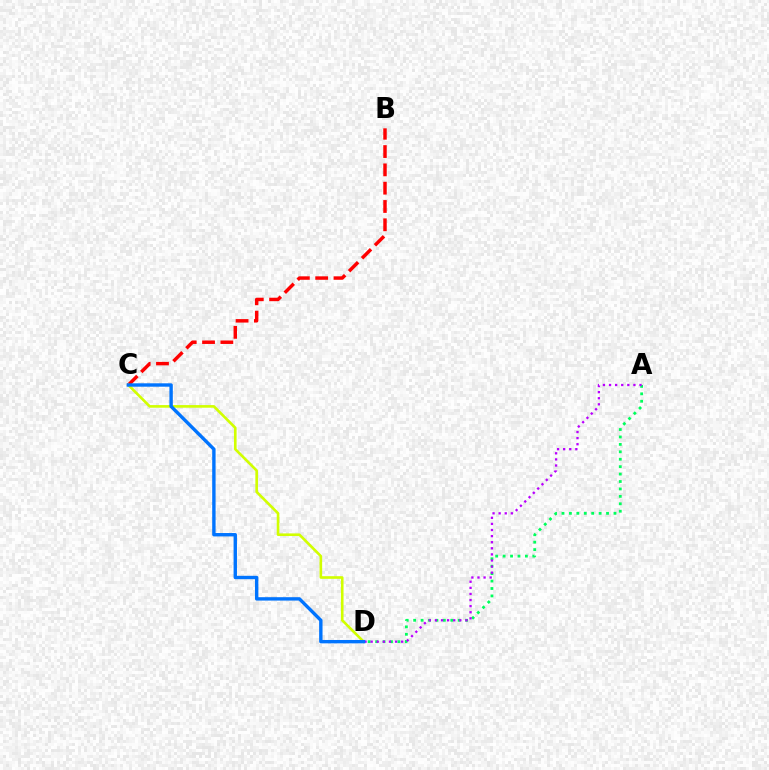{('B', 'C'): [{'color': '#ff0000', 'line_style': 'dashed', 'thickness': 2.49}], ('A', 'D'): [{'color': '#00ff5c', 'line_style': 'dotted', 'thickness': 2.02}, {'color': '#b900ff', 'line_style': 'dotted', 'thickness': 1.66}], ('C', 'D'): [{'color': '#d1ff00', 'line_style': 'solid', 'thickness': 1.89}, {'color': '#0074ff', 'line_style': 'solid', 'thickness': 2.44}]}